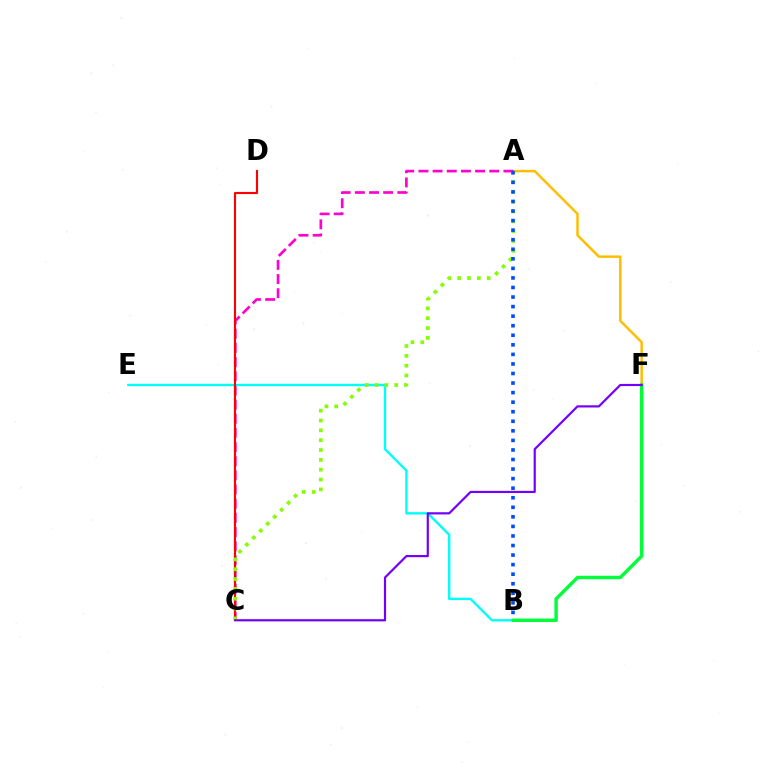{('A', 'F'): [{'color': '#ffbd00', 'line_style': 'solid', 'thickness': 1.77}], ('A', 'C'): [{'color': '#ff00cf', 'line_style': 'dashed', 'thickness': 1.92}, {'color': '#84ff00', 'line_style': 'dotted', 'thickness': 2.67}], ('B', 'E'): [{'color': '#00fff6', 'line_style': 'solid', 'thickness': 1.72}], ('C', 'D'): [{'color': '#ff0000', 'line_style': 'solid', 'thickness': 1.53}], ('B', 'F'): [{'color': '#00ff39', 'line_style': 'solid', 'thickness': 2.47}], ('C', 'F'): [{'color': '#7200ff', 'line_style': 'solid', 'thickness': 1.58}], ('A', 'B'): [{'color': '#004bff', 'line_style': 'dotted', 'thickness': 2.6}]}